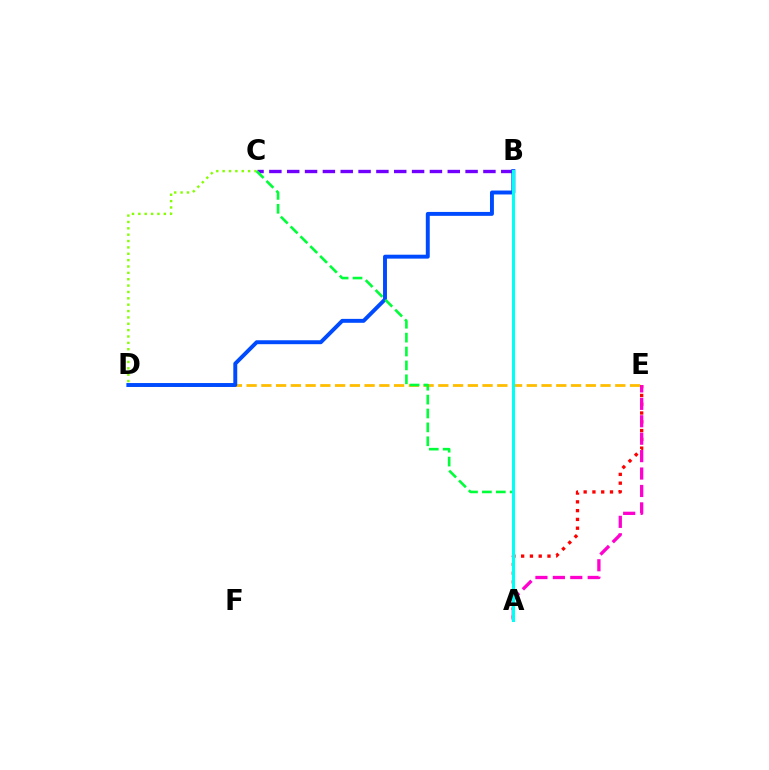{('B', 'C'): [{'color': '#7200ff', 'line_style': 'dashed', 'thickness': 2.42}], ('D', 'E'): [{'color': '#ffbd00', 'line_style': 'dashed', 'thickness': 2.0}], ('A', 'E'): [{'color': '#ff0000', 'line_style': 'dotted', 'thickness': 2.39}, {'color': '#ff00cf', 'line_style': 'dashed', 'thickness': 2.37}], ('B', 'D'): [{'color': '#004bff', 'line_style': 'solid', 'thickness': 2.82}], ('C', 'D'): [{'color': '#84ff00', 'line_style': 'dotted', 'thickness': 1.73}], ('A', 'C'): [{'color': '#00ff39', 'line_style': 'dashed', 'thickness': 1.89}], ('A', 'B'): [{'color': '#00fff6', 'line_style': 'solid', 'thickness': 2.22}]}